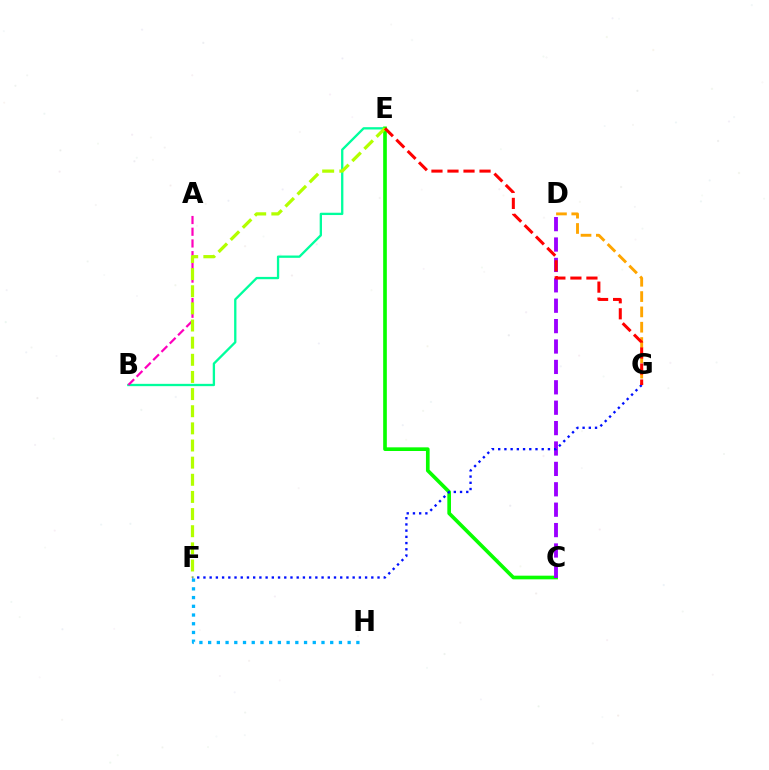{('B', 'E'): [{'color': '#00ff9d', 'line_style': 'solid', 'thickness': 1.67}], ('D', 'G'): [{'color': '#ffa500', 'line_style': 'dashed', 'thickness': 2.08}], ('F', 'H'): [{'color': '#00b5ff', 'line_style': 'dotted', 'thickness': 2.37}], ('C', 'E'): [{'color': '#08ff00', 'line_style': 'solid', 'thickness': 2.63}], ('A', 'B'): [{'color': '#ff00bd', 'line_style': 'dashed', 'thickness': 1.59}], ('E', 'F'): [{'color': '#b3ff00', 'line_style': 'dashed', 'thickness': 2.33}], ('C', 'D'): [{'color': '#9b00ff', 'line_style': 'dashed', 'thickness': 2.77}], ('F', 'G'): [{'color': '#0010ff', 'line_style': 'dotted', 'thickness': 1.69}], ('E', 'G'): [{'color': '#ff0000', 'line_style': 'dashed', 'thickness': 2.18}]}